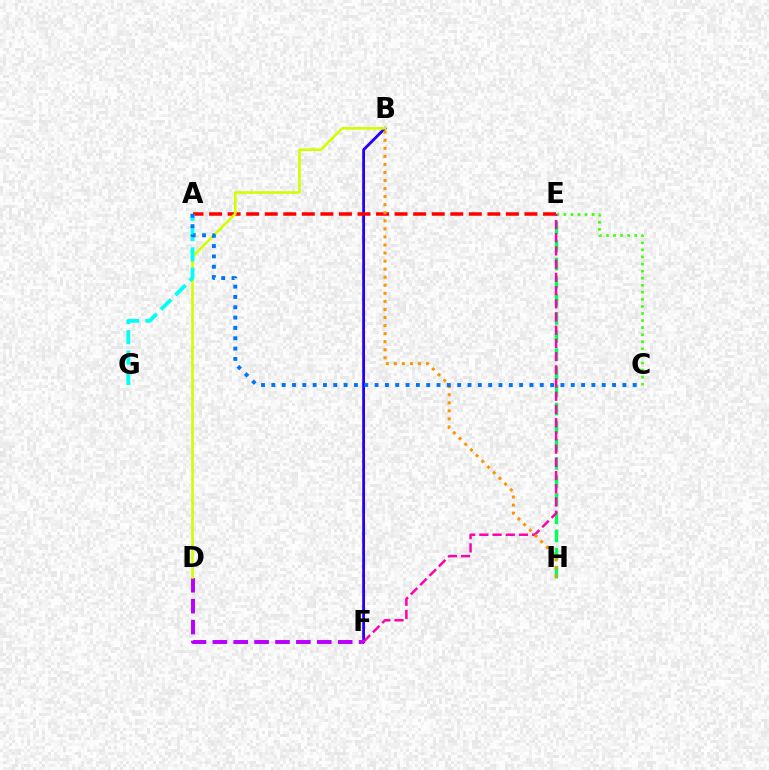{('B', 'F'): [{'color': '#2500ff', 'line_style': 'solid', 'thickness': 2.03}], ('C', 'E'): [{'color': '#3dff00', 'line_style': 'dotted', 'thickness': 1.92}], ('D', 'F'): [{'color': '#b900ff', 'line_style': 'dashed', 'thickness': 2.84}], ('E', 'H'): [{'color': '#00ff5c', 'line_style': 'dashed', 'thickness': 2.46}], ('A', 'E'): [{'color': '#ff0000', 'line_style': 'dashed', 'thickness': 2.52}], ('B', 'D'): [{'color': '#d1ff00', 'line_style': 'solid', 'thickness': 1.89}], ('A', 'G'): [{'color': '#00fff6', 'line_style': 'dashed', 'thickness': 2.76}], ('E', 'F'): [{'color': '#ff00ac', 'line_style': 'dashed', 'thickness': 1.79}], ('B', 'H'): [{'color': '#ff9400', 'line_style': 'dotted', 'thickness': 2.19}], ('A', 'C'): [{'color': '#0074ff', 'line_style': 'dotted', 'thickness': 2.81}]}